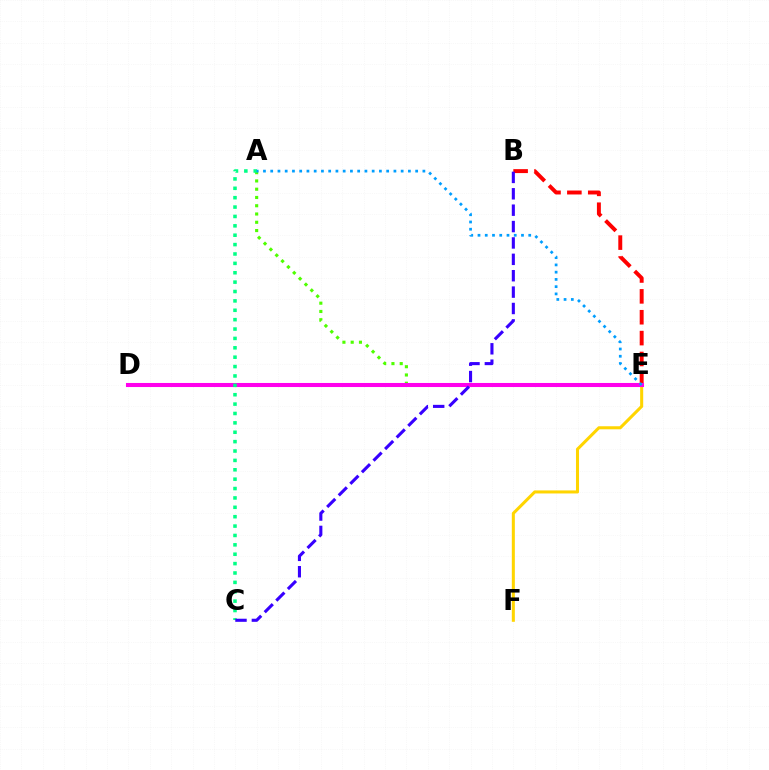{('A', 'E'): [{'color': '#4fff00', 'line_style': 'dotted', 'thickness': 2.25}, {'color': '#009eff', 'line_style': 'dotted', 'thickness': 1.97}], ('E', 'F'): [{'color': '#ffd500', 'line_style': 'solid', 'thickness': 2.19}], ('B', 'E'): [{'color': '#ff0000', 'line_style': 'dashed', 'thickness': 2.84}], ('D', 'E'): [{'color': '#ff00ed', 'line_style': 'solid', 'thickness': 2.93}], ('A', 'C'): [{'color': '#00ff86', 'line_style': 'dotted', 'thickness': 2.55}], ('B', 'C'): [{'color': '#3700ff', 'line_style': 'dashed', 'thickness': 2.23}]}